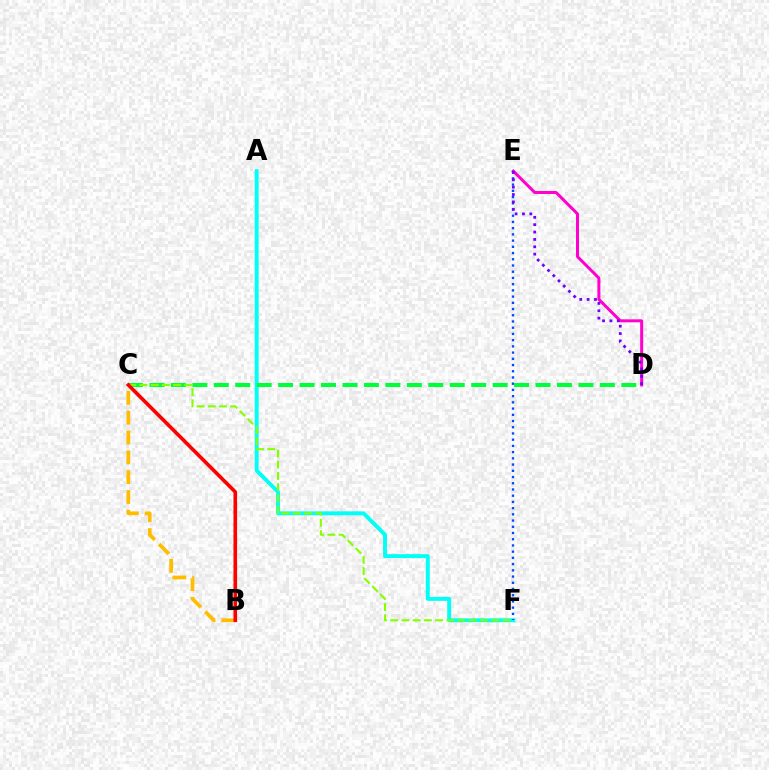{('A', 'F'): [{'color': '#00fff6', 'line_style': 'solid', 'thickness': 2.82}], ('D', 'E'): [{'color': '#ff00cf', 'line_style': 'solid', 'thickness': 2.16}, {'color': '#7200ff', 'line_style': 'dotted', 'thickness': 2.0}], ('B', 'C'): [{'color': '#ffbd00', 'line_style': 'dashed', 'thickness': 2.69}, {'color': '#ff0000', 'line_style': 'solid', 'thickness': 2.6}], ('E', 'F'): [{'color': '#004bff', 'line_style': 'dotted', 'thickness': 1.69}], ('C', 'D'): [{'color': '#00ff39', 'line_style': 'dashed', 'thickness': 2.91}], ('C', 'F'): [{'color': '#84ff00', 'line_style': 'dashed', 'thickness': 1.52}]}